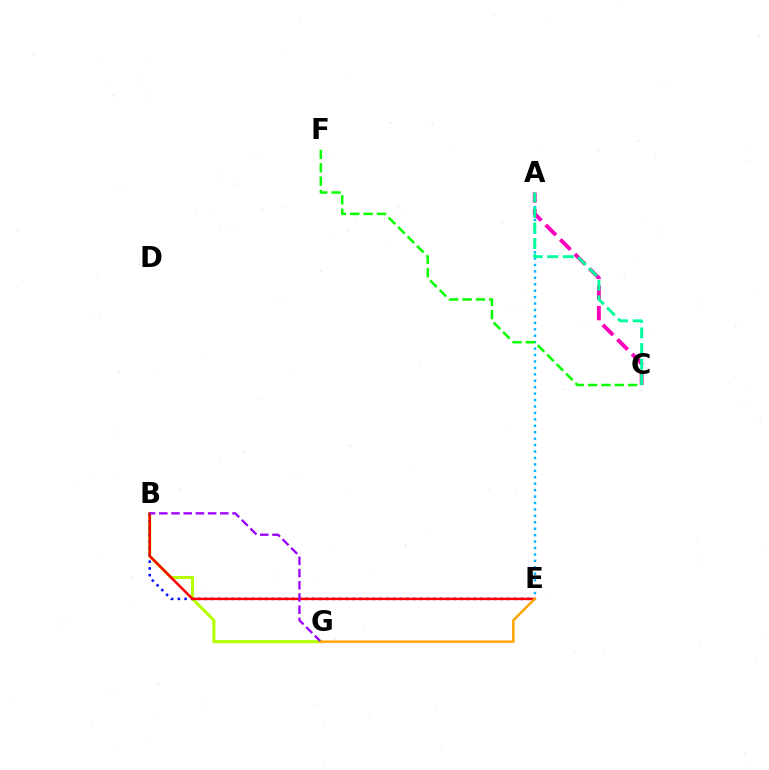{('B', 'G'): [{'color': '#b3ff00', 'line_style': 'solid', 'thickness': 2.21}, {'color': '#9b00ff', 'line_style': 'dashed', 'thickness': 1.66}], ('B', 'E'): [{'color': '#0010ff', 'line_style': 'dotted', 'thickness': 1.83}, {'color': '#ff0000', 'line_style': 'solid', 'thickness': 1.78}], ('A', 'E'): [{'color': '#00b5ff', 'line_style': 'dotted', 'thickness': 1.75}], ('A', 'C'): [{'color': '#ff00bd', 'line_style': 'dashed', 'thickness': 2.8}, {'color': '#00ff9d', 'line_style': 'dashed', 'thickness': 2.11}], ('C', 'F'): [{'color': '#08ff00', 'line_style': 'dashed', 'thickness': 1.81}], ('E', 'G'): [{'color': '#ffa500', 'line_style': 'solid', 'thickness': 1.82}]}